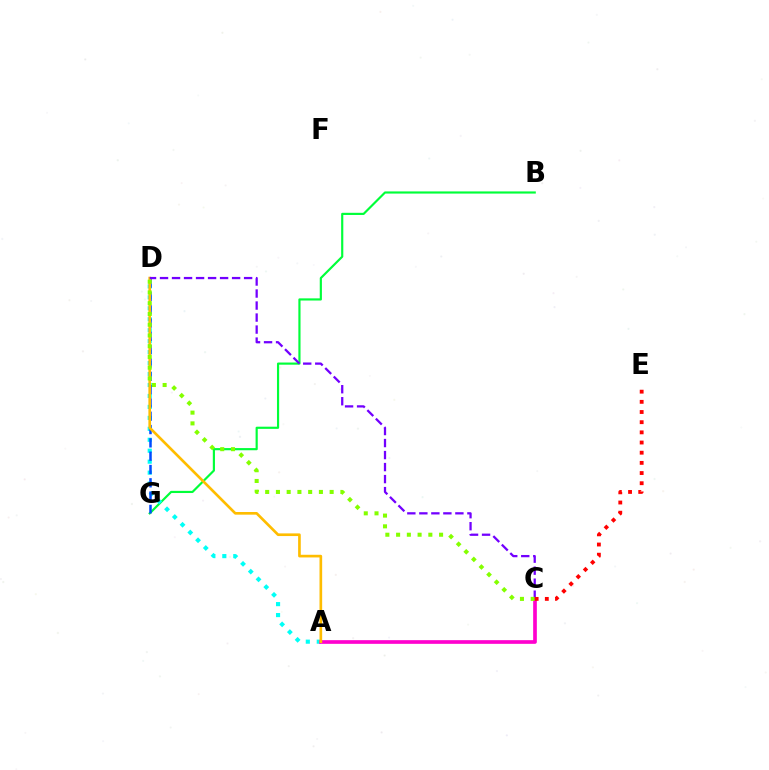{('B', 'G'): [{'color': '#00ff39', 'line_style': 'solid', 'thickness': 1.56}], ('A', 'D'): [{'color': '#00fff6', 'line_style': 'dotted', 'thickness': 2.98}, {'color': '#ffbd00', 'line_style': 'solid', 'thickness': 1.92}], ('A', 'C'): [{'color': '#ff00cf', 'line_style': 'solid', 'thickness': 2.64}], ('D', 'G'): [{'color': '#004bff', 'line_style': 'dashed', 'thickness': 1.81}], ('C', 'D'): [{'color': '#7200ff', 'line_style': 'dashed', 'thickness': 1.63}, {'color': '#84ff00', 'line_style': 'dotted', 'thickness': 2.92}], ('C', 'E'): [{'color': '#ff0000', 'line_style': 'dotted', 'thickness': 2.76}]}